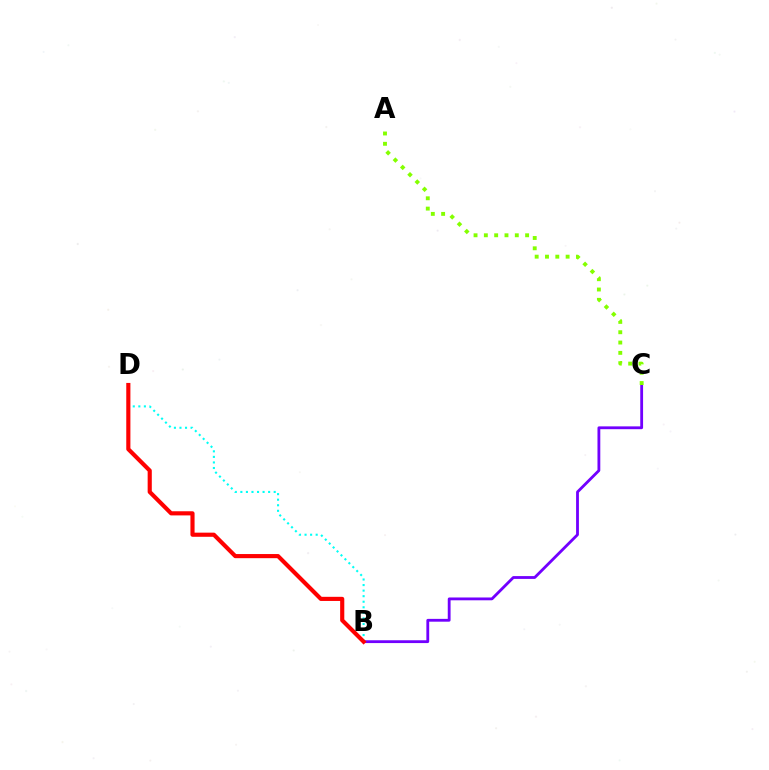{('B', 'C'): [{'color': '#7200ff', 'line_style': 'solid', 'thickness': 2.03}], ('B', 'D'): [{'color': '#00fff6', 'line_style': 'dotted', 'thickness': 1.51}, {'color': '#ff0000', 'line_style': 'solid', 'thickness': 2.98}], ('A', 'C'): [{'color': '#84ff00', 'line_style': 'dotted', 'thickness': 2.8}]}